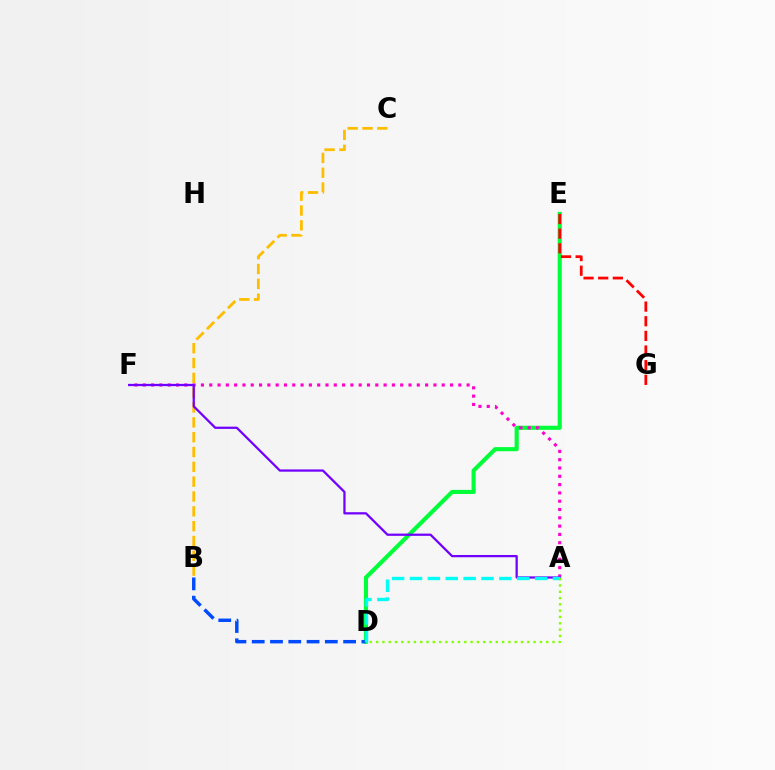{('B', 'C'): [{'color': '#ffbd00', 'line_style': 'dashed', 'thickness': 2.01}], ('D', 'E'): [{'color': '#00ff39', 'line_style': 'solid', 'thickness': 2.97}], ('A', 'F'): [{'color': '#ff00cf', 'line_style': 'dotted', 'thickness': 2.26}, {'color': '#7200ff', 'line_style': 'solid', 'thickness': 1.62}], ('B', 'D'): [{'color': '#004bff', 'line_style': 'dashed', 'thickness': 2.48}], ('E', 'G'): [{'color': '#ff0000', 'line_style': 'dashed', 'thickness': 1.99}], ('A', 'D'): [{'color': '#00fff6', 'line_style': 'dashed', 'thickness': 2.43}, {'color': '#84ff00', 'line_style': 'dotted', 'thickness': 1.71}]}